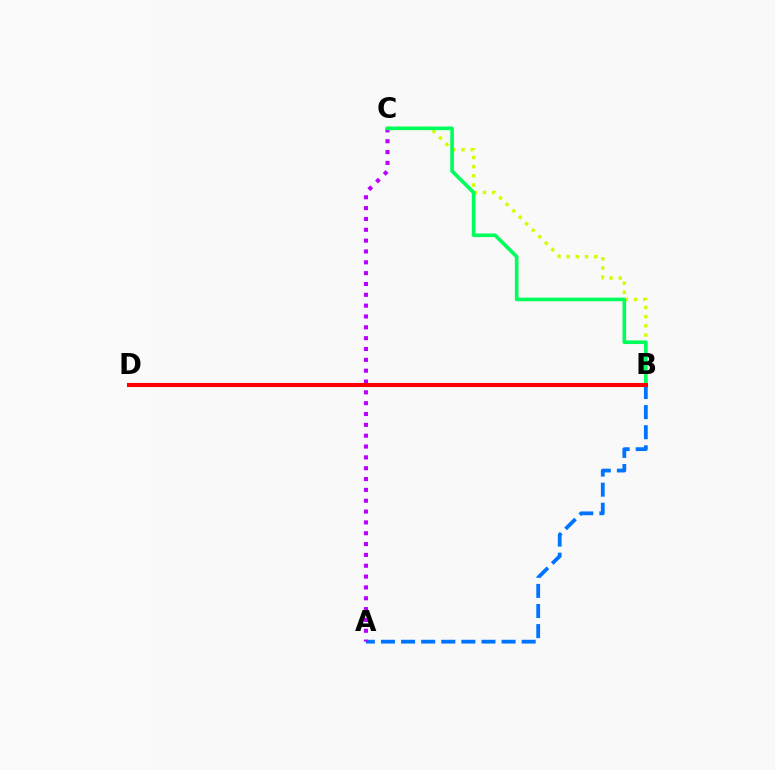{('A', 'B'): [{'color': '#0074ff', 'line_style': 'dashed', 'thickness': 2.73}], ('B', 'C'): [{'color': '#d1ff00', 'line_style': 'dotted', 'thickness': 2.49}, {'color': '#00ff5c', 'line_style': 'solid', 'thickness': 2.62}], ('A', 'C'): [{'color': '#b900ff', 'line_style': 'dotted', 'thickness': 2.94}], ('B', 'D'): [{'color': '#ff0000', 'line_style': 'solid', 'thickness': 2.93}]}